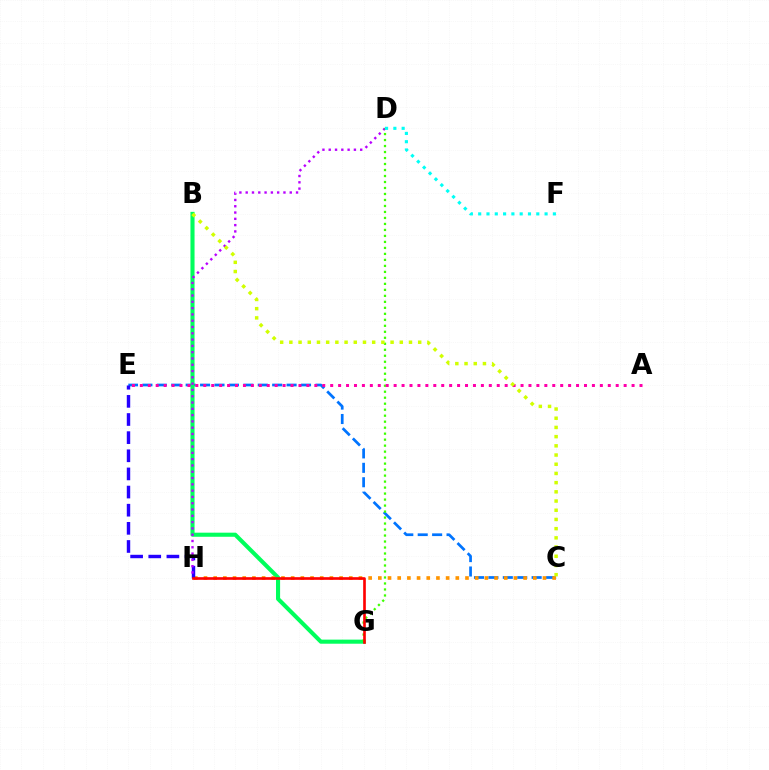{('C', 'E'): [{'color': '#0074ff', 'line_style': 'dashed', 'thickness': 1.96}], ('B', 'G'): [{'color': '#00ff5c', 'line_style': 'solid', 'thickness': 2.95}], ('C', 'H'): [{'color': '#ff9400', 'line_style': 'dotted', 'thickness': 2.63}], ('E', 'H'): [{'color': '#2500ff', 'line_style': 'dashed', 'thickness': 2.46}], ('D', 'H'): [{'color': '#b900ff', 'line_style': 'dotted', 'thickness': 1.71}], ('D', 'G'): [{'color': '#3dff00', 'line_style': 'dotted', 'thickness': 1.63}], ('D', 'F'): [{'color': '#00fff6', 'line_style': 'dotted', 'thickness': 2.25}], ('G', 'H'): [{'color': '#ff0000', 'line_style': 'solid', 'thickness': 1.91}], ('A', 'E'): [{'color': '#ff00ac', 'line_style': 'dotted', 'thickness': 2.15}], ('B', 'C'): [{'color': '#d1ff00', 'line_style': 'dotted', 'thickness': 2.5}]}